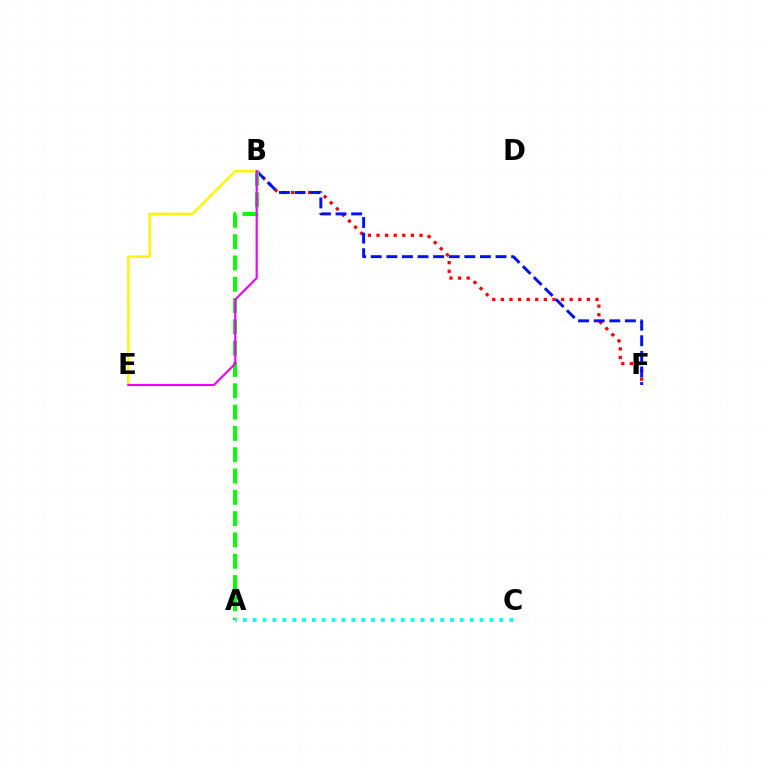{('B', 'F'): [{'color': '#ff0000', 'line_style': 'dotted', 'thickness': 2.34}, {'color': '#0010ff', 'line_style': 'dashed', 'thickness': 2.12}], ('A', 'B'): [{'color': '#08ff00', 'line_style': 'dashed', 'thickness': 2.89}], ('A', 'C'): [{'color': '#00fff6', 'line_style': 'dotted', 'thickness': 2.68}], ('B', 'E'): [{'color': '#fcf500', 'line_style': 'solid', 'thickness': 1.81}, {'color': '#ee00ff', 'line_style': 'solid', 'thickness': 1.54}]}